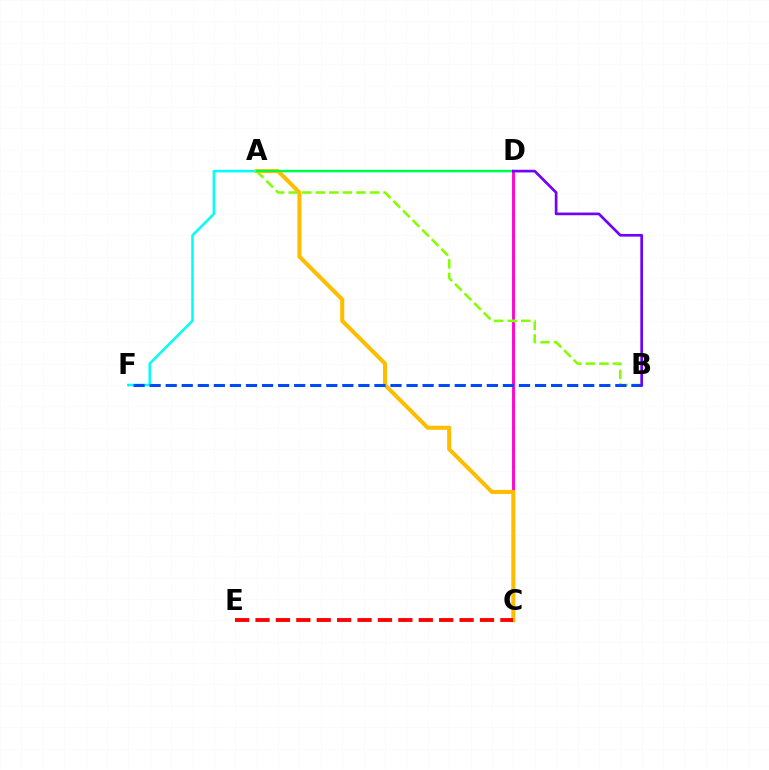{('D', 'F'): [{'color': '#00fff6', 'line_style': 'solid', 'thickness': 1.83}], ('C', 'D'): [{'color': '#ff00cf', 'line_style': 'solid', 'thickness': 2.05}], ('A', 'C'): [{'color': '#ffbd00', 'line_style': 'solid', 'thickness': 2.93}], ('A', 'B'): [{'color': '#84ff00', 'line_style': 'dashed', 'thickness': 1.84}], ('A', 'D'): [{'color': '#00ff39', 'line_style': 'solid', 'thickness': 1.51}], ('B', 'F'): [{'color': '#004bff', 'line_style': 'dashed', 'thickness': 2.18}], ('C', 'E'): [{'color': '#ff0000', 'line_style': 'dashed', 'thickness': 2.77}], ('B', 'D'): [{'color': '#7200ff', 'line_style': 'solid', 'thickness': 1.93}]}